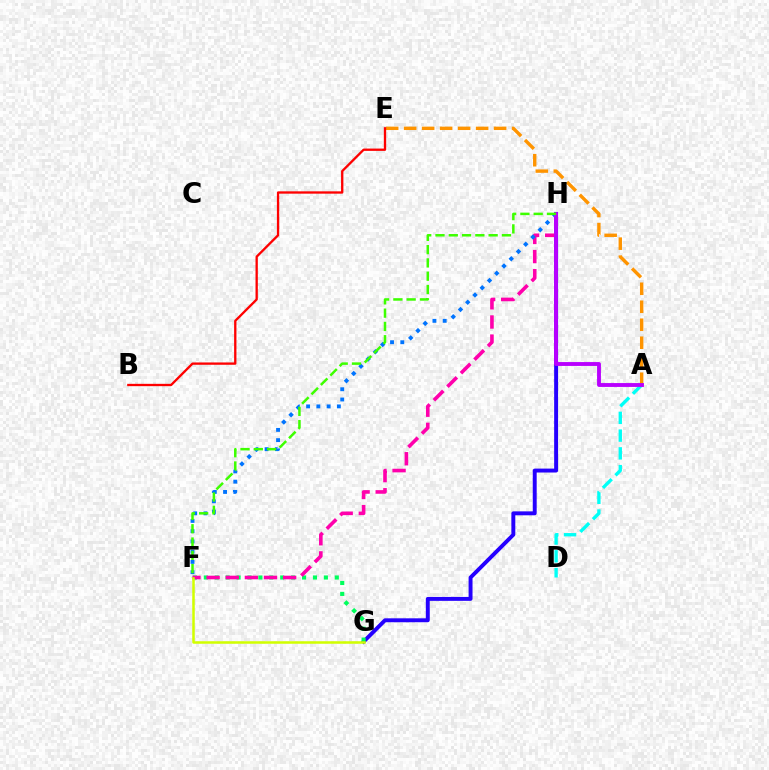{('G', 'H'): [{'color': '#2500ff', 'line_style': 'solid', 'thickness': 2.83}], ('A', 'E'): [{'color': '#ff9400', 'line_style': 'dashed', 'thickness': 2.44}], ('F', 'G'): [{'color': '#00ff5c', 'line_style': 'dotted', 'thickness': 2.97}, {'color': '#d1ff00', 'line_style': 'solid', 'thickness': 1.82}], ('A', 'D'): [{'color': '#00fff6', 'line_style': 'dashed', 'thickness': 2.41}], ('B', 'E'): [{'color': '#ff0000', 'line_style': 'solid', 'thickness': 1.67}], ('F', 'H'): [{'color': '#ff00ac', 'line_style': 'dashed', 'thickness': 2.6}, {'color': '#0074ff', 'line_style': 'dotted', 'thickness': 2.79}, {'color': '#3dff00', 'line_style': 'dashed', 'thickness': 1.8}], ('A', 'H'): [{'color': '#b900ff', 'line_style': 'solid', 'thickness': 2.78}]}